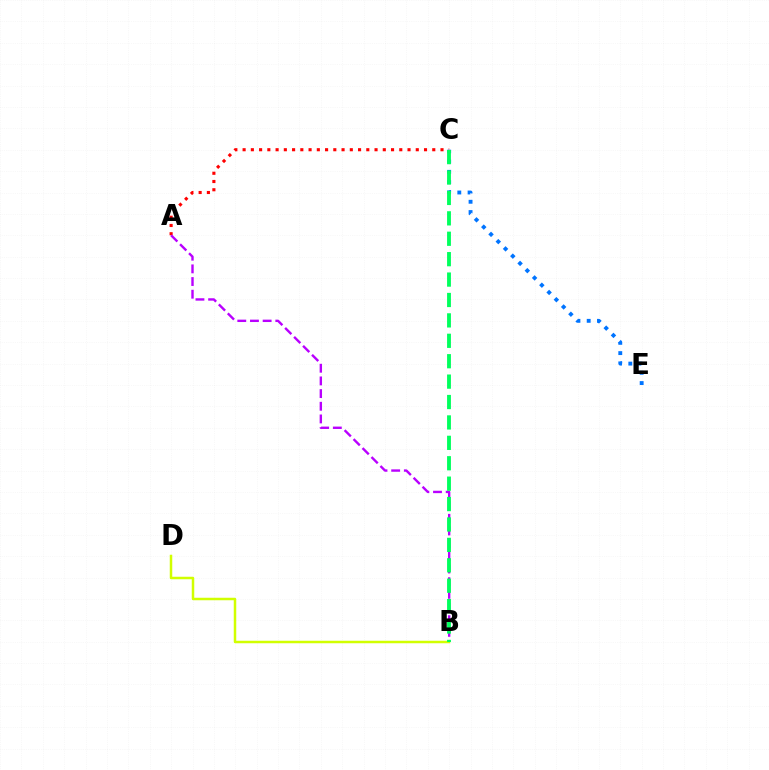{('A', 'C'): [{'color': '#ff0000', 'line_style': 'dotted', 'thickness': 2.24}], ('A', 'B'): [{'color': '#b900ff', 'line_style': 'dashed', 'thickness': 1.72}], ('C', 'E'): [{'color': '#0074ff', 'line_style': 'dotted', 'thickness': 2.79}], ('B', 'D'): [{'color': '#d1ff00', 'line_style': 'solid', 'thickness': 1.8}], ('B', 'C'): [{'color': '#00ff5c', 'line_style': 'dashed', 'thickness': 2.77}]}